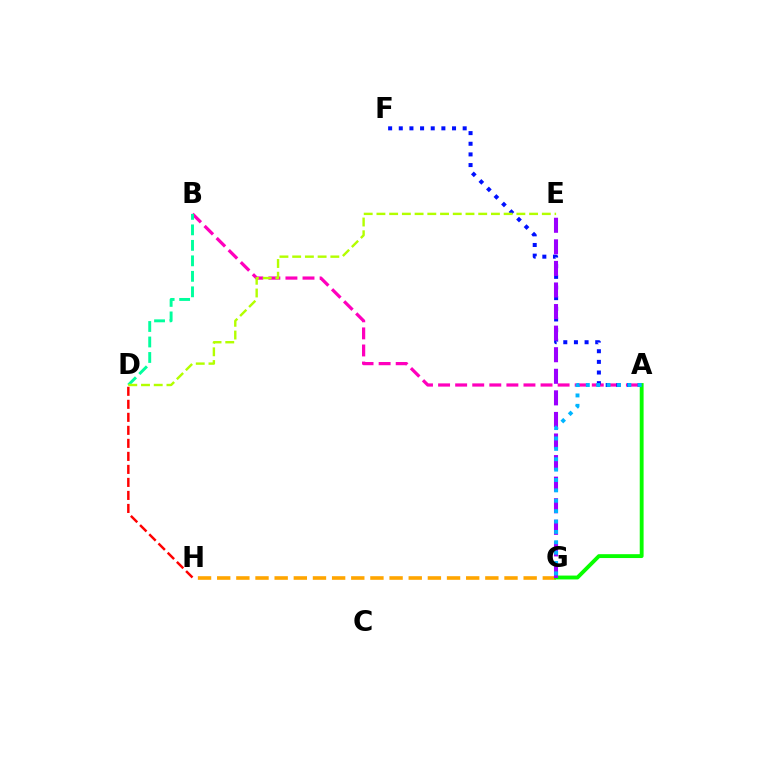{('G', 'H'): [{'color': '#ffa500', 'line_style': 'dashed', 'thickness': 2.6}], ('A', 'B'): [{'color': '#ff00bd', 'line_style': 'dashed', 'thickness': 2.32}], ('A', 'F'): [{'color': '#0010ff', 'line_style': 'dotted', 'thickness': 2.89}], ('A', 'G'): [{'color': '#08ff00', 'line_style': 'solid', 'thickness': 2.78}, {'color': '#00b5ff', 'line_style': 'dotted', 'thickness': 2.82}], ('D', 'H'): [{'color': '#ff0000', 'line_style': 'dashed', 'thickness': 1.77}], ('E', 'G'): [{'color': '#9b00ff', 'line_style': 'dashed', 'thickness': 2.93}], ('B', 'D'): [{'color': '#00ff9d', 'line_style': 'dashed', 'thickness': 2.1}], ('D', 'E'): [{'color': '#b3ff00', 'line_style': 'dashed', 'thickness': 1.73}]}